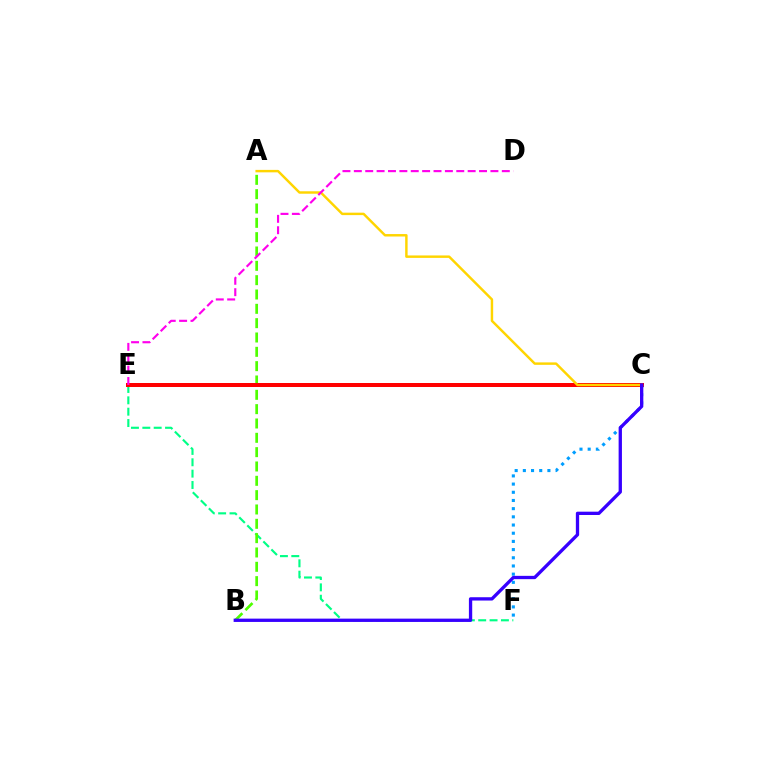{('E', 'F'): [{'color': '#00ff86', 'line_style': 'dashed', 'thickness': 1.54}], ('A', 'B'): [{'color': '#4fff00', 'line_style': 'dashed', 'thickness': 1.95}], ('C', 'E'): [{'color': '#ff0000', 'line_style': 'solid', 'thickness': 2.88}], ('A', 'C'): [{'color': '#ffd500', 'line_style': 'solid', 'thickness': 1.76}], ('C', 'F'): [{'color': '#009eff', 'line_style': 'dotted', 'thickness': 2.22}], ('B', 'C'): [{'color': '#3700ff', 'line_style': 'solid', 'thickness': 2.38}], ('D', 'E'): [{'color': '#ff00ed', 'line_style': 'dashed', 'thickness': 1.55}]}